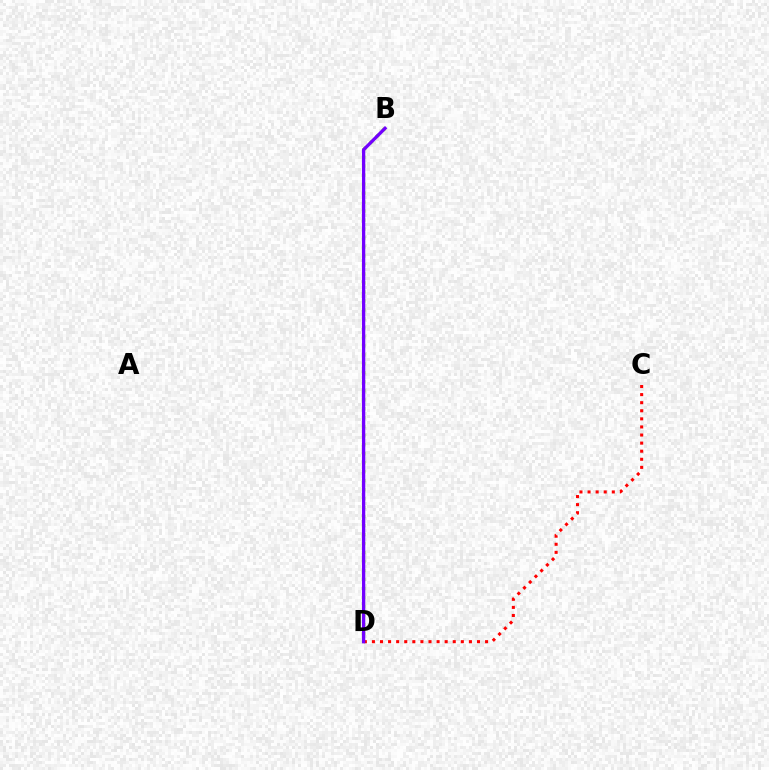{('B', 'D'): [{'color': '#00fff6', 'line_style': 'dotted', 'thickness': 1.5}, {'color': '#84ff00', 'line_style': 'dotted', 'thickness': 2.44}, {'color': '#7200ff', 'line_style': 'solid', 'thickness': 2.37}], ('C', 'D'): [{'color': '#ff0000', 'line_style': 'dotted', 'thickness': 2.2}]}